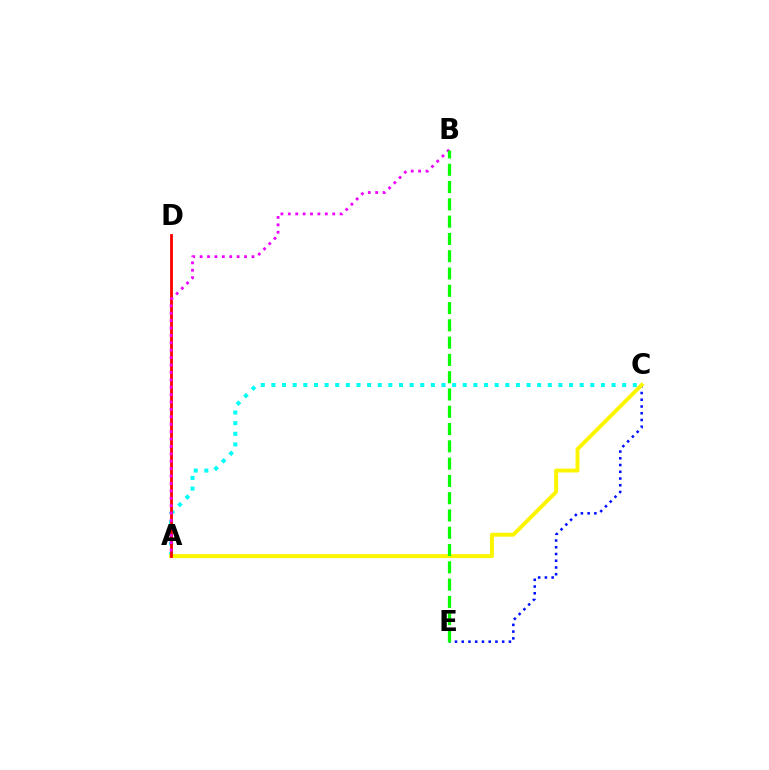{('C', 'E'): [{'color': '#0010ff', 'line_style': 'dotted', 'thickness': 1.83}], ('A', 'C'): [{'color': '#00fff6', 'line_style': 'dotted', 'thickness': 2.89}, {'color': '#fcf500', 'line_style': 'solid', 'thickness': 2.82}], ('A', 'D'): [{'color': '#ff0000', 'line_style': 'solid', 'thickness': 2.02}], ('A', 'B'): [{'color': '#ee00ff', 'line_style': 'dotted', 'thickness': 2.01}], ('B', 'E'): [{'color': '#08ff00', 'line_style': 'dashed', 'thickness': 2.35}]}